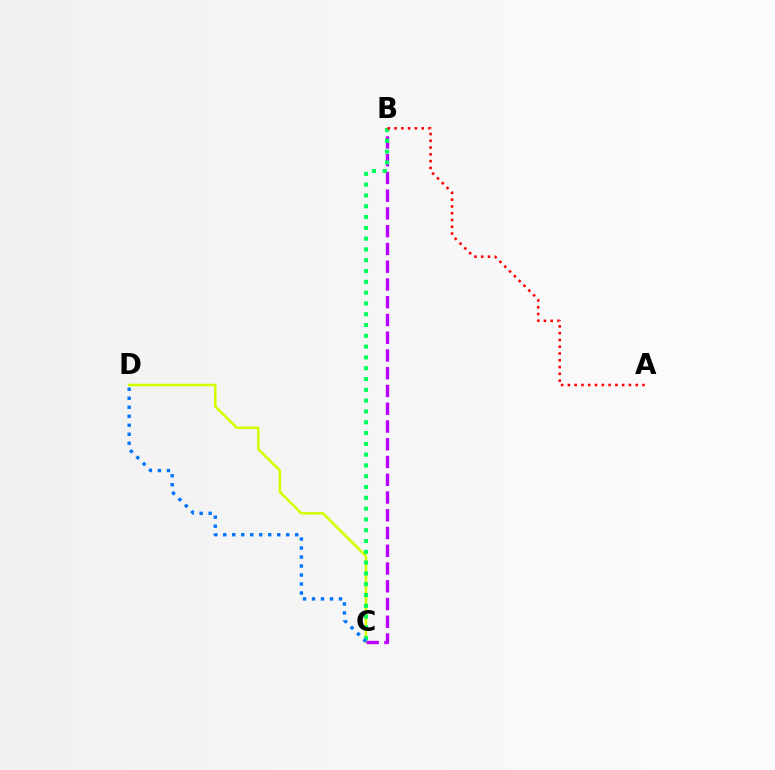{('C', 'D'): [{'color': '#d1ff00', 'line_style': 'solid', 'thickness': 1.84}, {'color': '#0074ff', 'line_style': 'dotted', 'thickness': 2.44}], ('B', 'C'): [{'color': '#b900ff', 'line_style': 'dashed', 'thickness': 2.41}, {'color': '#00ff5c', 'line_style': 'dotted', 'thickness': 2.93}], ('A', 'B'): [{'color': '#ff0000', 'line_style': 'dotted', 'thickness': 1.84}]}